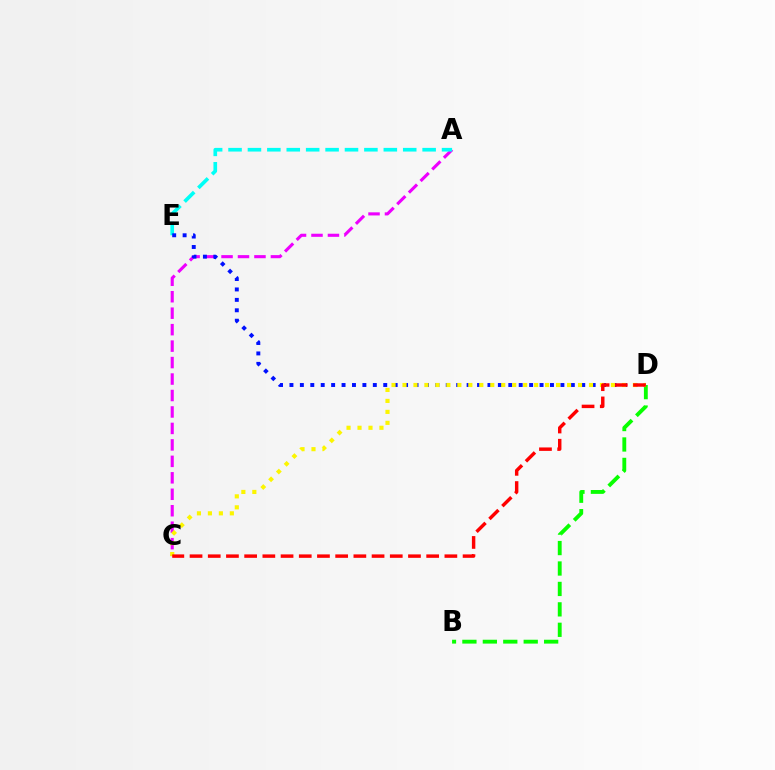{('A', 'C'): [{'color': '#ee00ff', 'line_style': 'dashed', 'thickness': 2.24}], ('B', 'D'): [{'color': '#08ff00', 'line_style': 'dashed', 'thickness': 2.78}], ('A', 'E'): [{'color': '#00fff6', 'line_style': 'dashed', 'thickness': 2.64}], ('D', 'E'): [{'color': '#0010ff', 'line_style': 'dotted', 'thickness': 2.83}], ('C', 'D'): [{'color': '#fcf500', 'line_style': 'dotted', 'thickness': 2.98}, {'color': '#ff0000', 'line_style': 'dashed', 'thickness': 2.47}]}